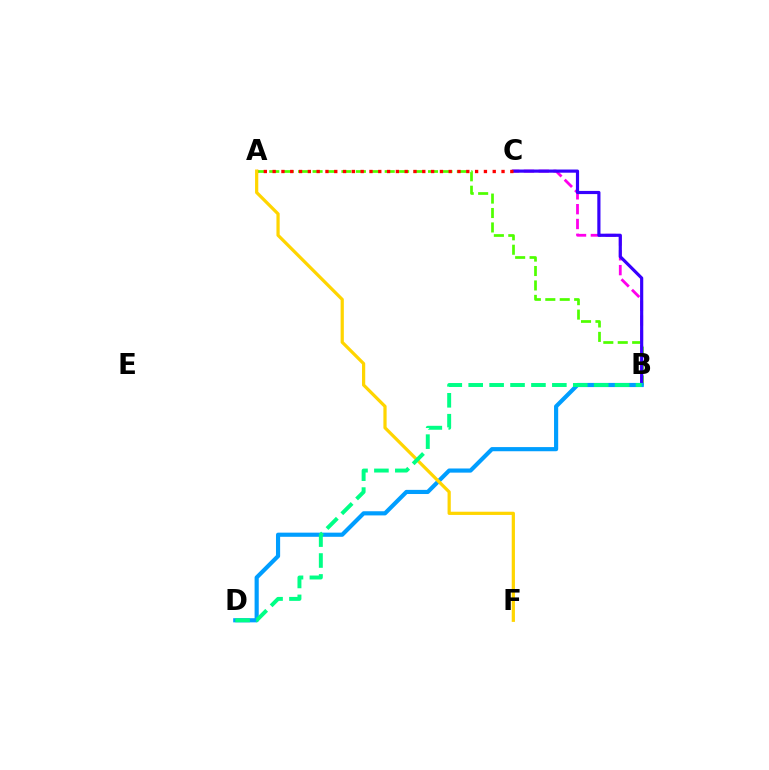{('A', 'B'): [{'color': '#4fff00', 'line_style': 'dashed', 'thickness': 1.96}], ('B', 'C'): [{'color': '#ff00ed', 'line_style': 'dashed', 'thickness': 2.01}, {'color': '#3700ff', 'line_style': 'solid', 'thickness': 2.28}], ('A', 'C'): [{'color': '#ff0000', 'line_style': 'dotted', 'thickness': 2.39}], ('B', 'D'): [{'color': '#009eff', 'line_style': 'solid', 'thickness': 2.99}, {'color': '#00ff86', 'line_style': 'dashed', 'thickness': 2.84}], ('A', 'F'): [{'color': '#ffd500', 'line_style': 'solid', 'thickness': 2.32}]}